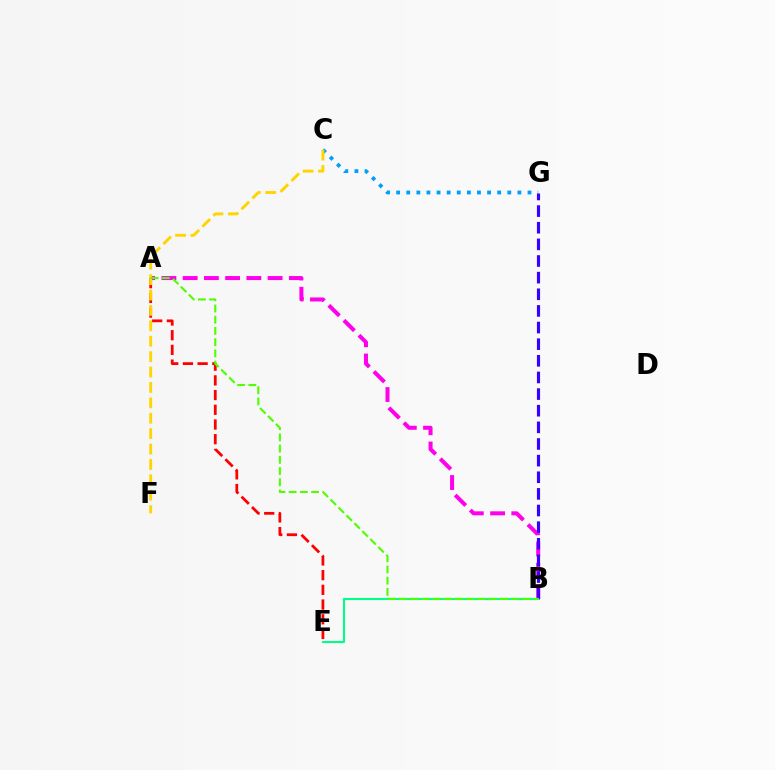{('C', 'G'): [{'color': '#009eff', 'line_style': 'dotted', 'thickness': 2.75}], ('A', 'E'): [{'color': '#ff0000', 'line_style': 'dashed', 'thickness': 2.0}], ('A', 'B'): [{'color': '#ff00ed', 'line_style': 'dashed', 'thickness': 2.89}, {'color': '#4fff00', 'line_style': 'dashed', 'thickness': 1.52}], ('B', 'G'): [{'color': '#3700ff', 'line_style': 'dashed', 'thickness': 2.26}], ('C', 'F'): [{'color': '#ffd500', 'line_style': 'dashed', 'thickness': 2.09}], ('B', 'E'): [{'color': '#00ff86', 'line_style': 'solid', 'thickness': 1.5}]}